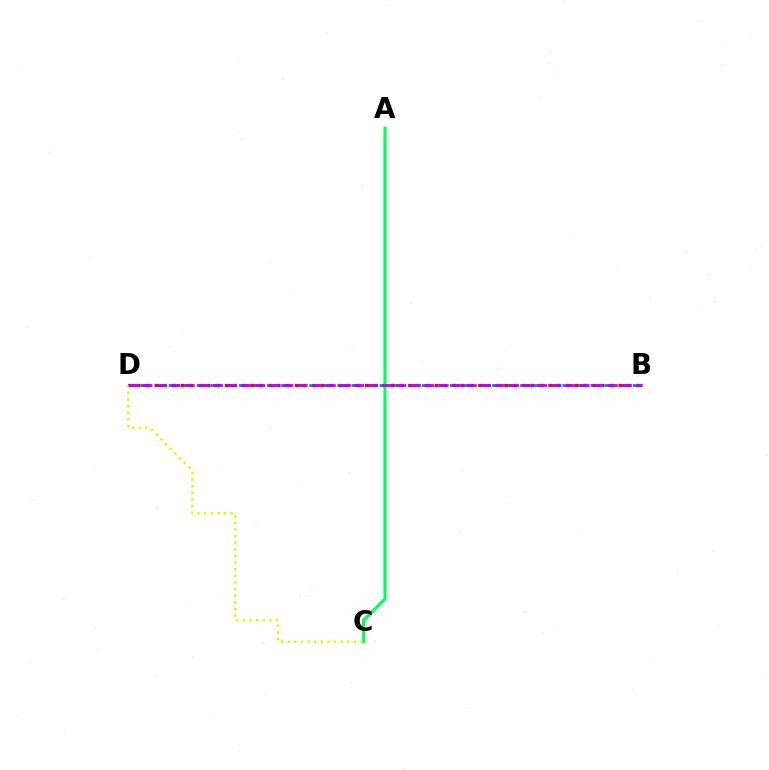{('B', 'D'): [{'color': '#0074ff', 'line_style': 'dashed', 'thickness': 1.91}, {'color': '#ff0000', 'line_style': 'dotted', 'thickness': 2.38}, {'color': '#b900ff', 'line_style': 'dashed', 'thickness': 1.92}], ('A', 'C'): [{'color': '#00ff5c', 'line_style': 'solid', 'thickness': 2.24}], ('C', 'D'): [{'color': '#d1ff00', 'line_style': 'dotted', 'thickness': 1.8}]}